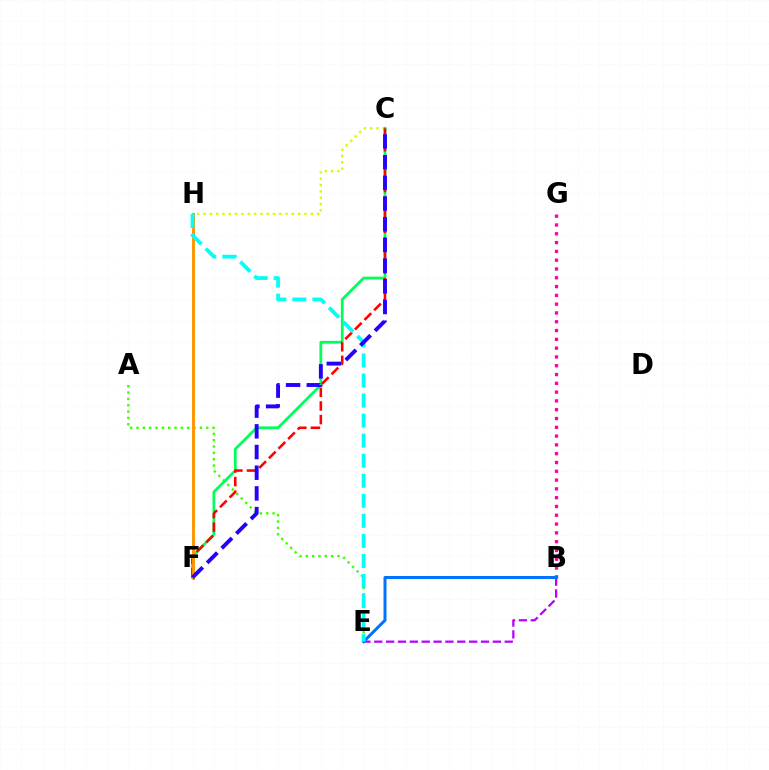{('B', 'E'): [{'color': '#b900ff', 'line_style': 'dashed', 'thickness': 1.61}, {'color': '#0074ff', 'line_style': 'solid', 'thickness': 2.17}], ('B', 'G'): [{'color': '#ff00ac', 'line_style': 'dotted', 'thickness': 2.39}], ('A', 'E'): [{'color': '#3dff00', 'line_style': 'dotted', 'thickness': 1.72}], ('C', 'H'): [{'color': '#d1ff00', 'line_style': 'dotted', 'thickness': 1.71}], ('C', 'F'): [{'color': '#00ff5c', 'line_style': 'solid', 'thickness': 2.0}, {'color': '#ff0000', 'line_style': 'dashed', 'thickness': 1.85}, {'color': '#2500ff', 'line_style': 'dashed', 'thickness': 2.81}], ('F', 'H'): [{'color': '#ff9400', 'line_style': 'solid', 'thickness': 2.08}], ('E', 'H'): [{'color': '#00fff6', 'line_style': 'dashed', 'thickness': 2.72}]}